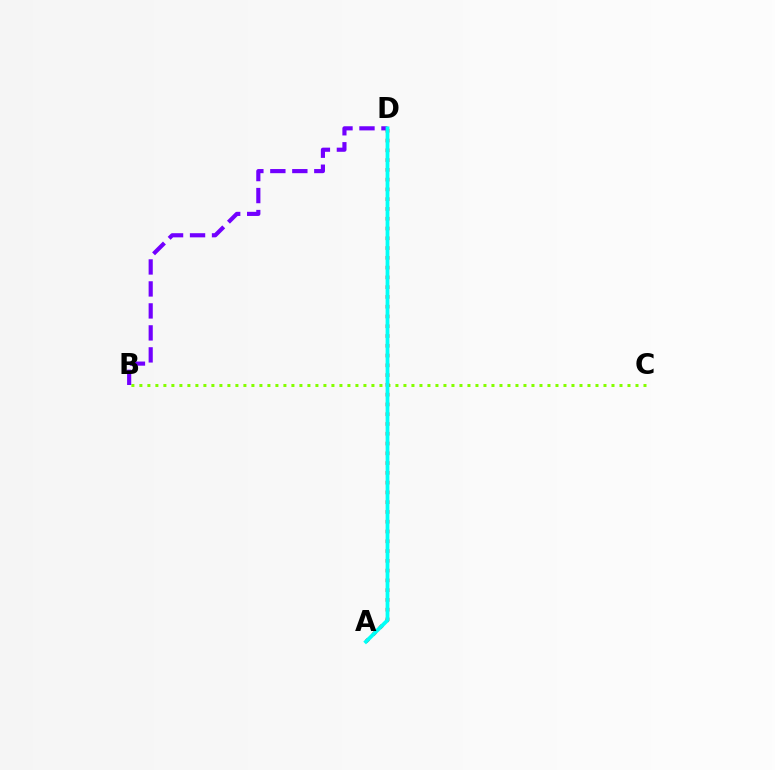{('B', 'C'): [{'color': '#84ff00', 'line_style': 'dotted', 'thickness': 2.17}], ('A', 'D'): [{'color': '#ff0000', 'line_style': 'dotted', 'thickness': 2.66}, {'color': '#00fff6', 'line_style': 'solid', 'thickness': 2.72}], ('B', 'D'): [{'color': '#7200ff', 'line_style': 'dashed', 'thickness': 2.99}]}